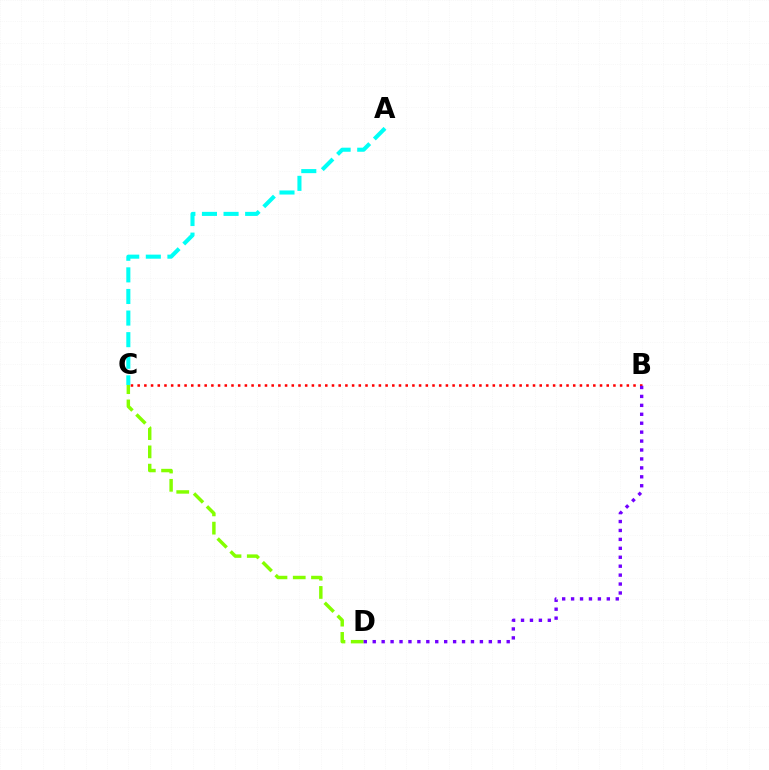{('B', 'C'): [{'color': '#ff0000', 'line_style': 'dotted', 'thickness': 1.82}], ('C', 'D'): [{'color': '#84ff00', 'line_style': 'dashed', 'thickness': 2.48}], ('B', 'D'): [{'color': '#7200ff', 'line_style': 'dotted', 'thickness': 2.43}], ('A', 'C'): [{'color': '#00fff6', 'line_style': 'dashed', 'thickness': 2.93}]}